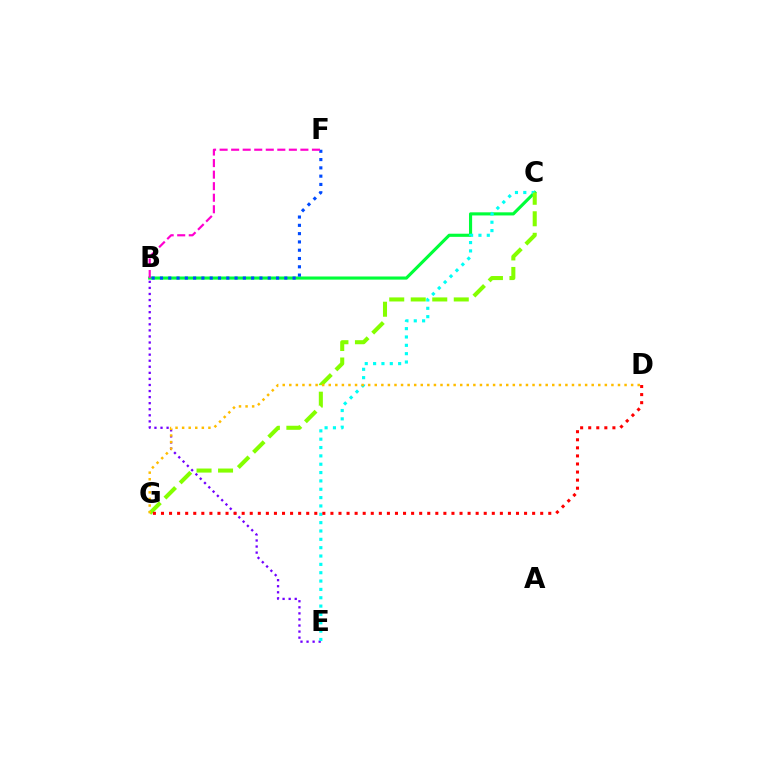{('B', 'E'): [{'color': '#7200ff', 'line_style': 'dotted', 'thickness': 1.65}], ('B', 'C'): [{'color': '#00ff39', 'line_style': 'solid', 'thickness': 2.25}], ('C', 'E'): [{'color': '#00fff6', 'line_style': 'dotted', 'thickness': 2.27}], ('C', 'G'): [{'color': '#84ff00', 'line_style': 'dashed', 'thickness': 2.92}], ('B', 'F'): [{'color': '#004bff', 'line_style': 'dotted', 'thickness': 2.25}, {'color': '#ff00cf', 'line_style': 'dashed', 'thickness': 1.57}], ('D', 'G'): [{'color': '#ff0000', 'line_style': 'dotted', 'thickness': 2.19}, {'color': '#ffbd00', 'line_style': 'dotted', 'thickness': 1.79}]}